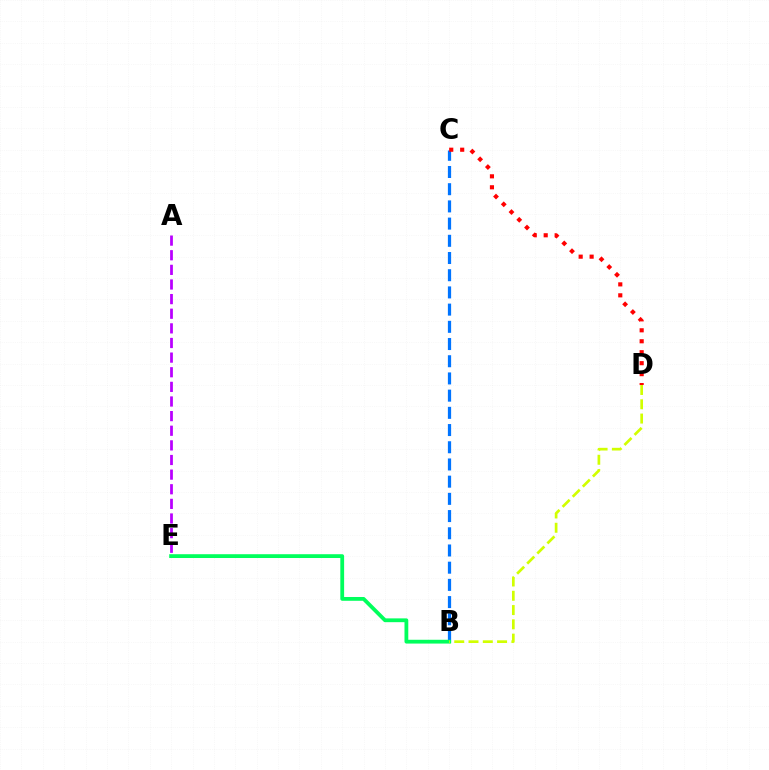{('B', 'C'): [{'color': '#0074ff', 'line_style': 'dashed', 'thickness': 2.34}], ('B', 'E'): [{'color': '#00ff5c', 'line_style': 'solid', 'thickness': 2.73}], ('A', 'E'): [{'color': '#b900ff', 'line_style': 'dashed', 'thickness': 1.99}], ('B', 'D'): [{'color': '#d1ff00', 'line_style': 'dashed', 'thickness': 1.94}], ('C', 'D'): [{'color': '#ff0000', 'line_style': 'dotted', 'thickness': 2.98}]}